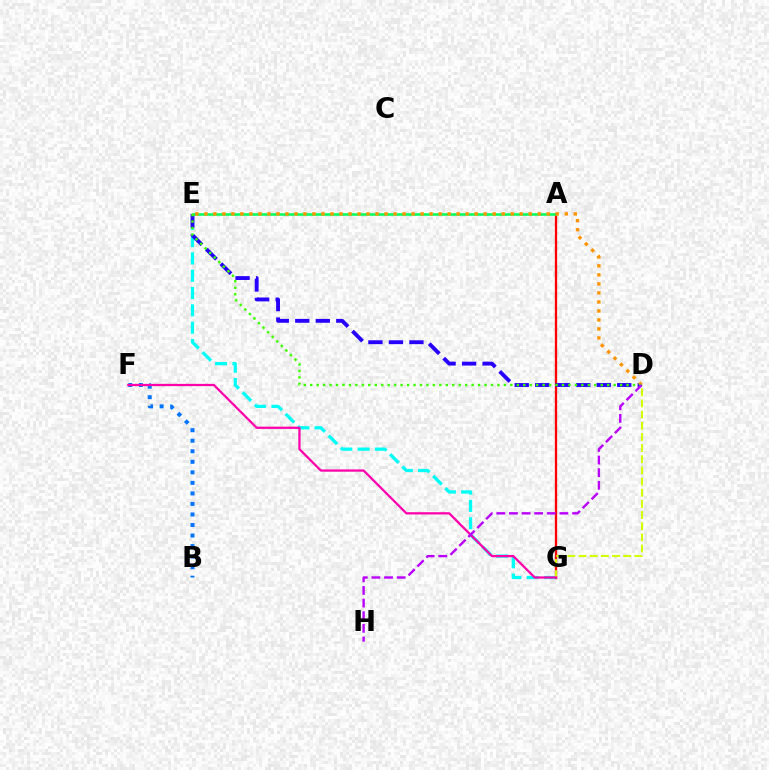{('A', 'G'): [{'color': '#ff0000', 'line_style': 'solid', 'thickness': 1.67}], ('E', 'G'): [{'color': '#00fff6', 'line_style': 'dashed', 'thickness': 2.35}], ('D', 'E'): [{'color': '#2500ff', 'line_style': 'dashed', 'thickness': 2.79}, {'color': '#ff9400', 'line_style': 'dotted', 'thickness': 2.45}, {'color': '#3dff00', 'line_style': 'dotted', 'thickness': 1.75}], ('A', 'E'): [{'color': '#00ff5c', 'line_style': 'solid', 'thickness': 1.83}], ('B', 'F'): [{'color': '#0074ff', 'line_style': 'dotted', 'thickness': 2.86}], ('D', 'G'): [{'color': '#d1ff00', 'line_style': 'dashed', 'thickness': 1.52}], ('F', 'G'): [{'color': '#ff00ac', 'line_style': 'solid', 'thickness': 1.63}], ('D', 'H'): [{'color': '#b900ff', 'line_style': 'dashed', 'thickness': 1.71}]}